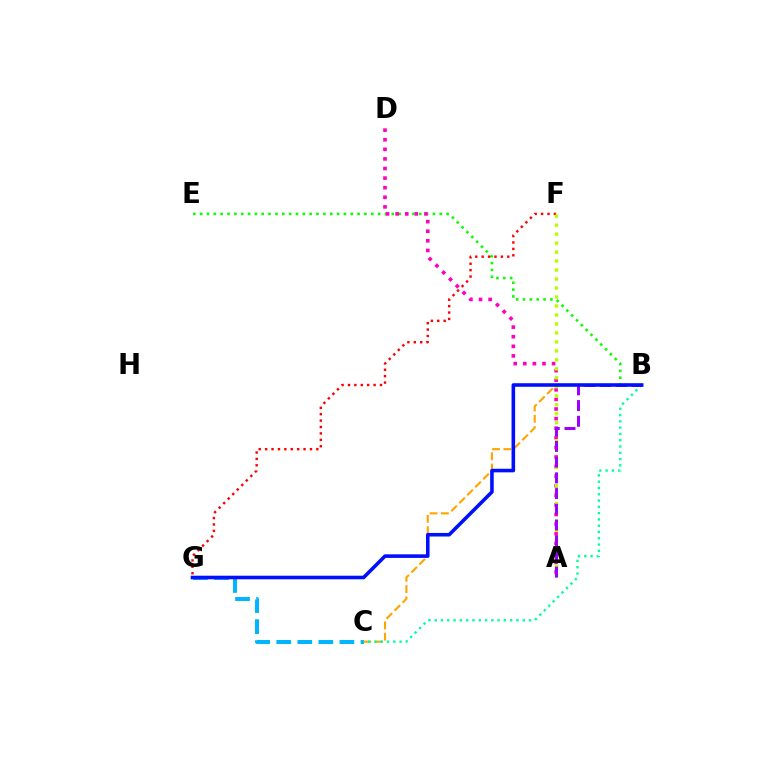{('B', 'E'): [{'color': '#08ff00', 'line_style': 'dotted', 'thickness': 1.86}], ('C', 'G'): [{'color': '#00b5ff', 'line_style': 'dashed', 'thickness': 2.86}], ('B', 'C'): [{'color': '#ffa500', 'line_style': 'dashed', 'thickness': 1.53}, {'color': '#00ff9d', 'line_style': 'dotted', 'thickness': 1.71}], ('F', 'G'): [{'color': '#ff0000', 'line_style': 'dotted', 'thickness': 1.74}], ('A', 'D'): [{'color': '#ff00bd', 'line_style': 'dotted', 'thickness': 2.61}], ('A', 'F'): [{'color': '#b3ff00', 'line_style': 'dotted', 'thickness': 2.44}], ('A', 'B'): [{'color': '#9b00ff', 'line_style': 'dashed', 'thickness': 2.13}], ('B', 'G'): [{'color': '#0010ff', 'line_style': 'solid', 'thickness': 2.58}]}